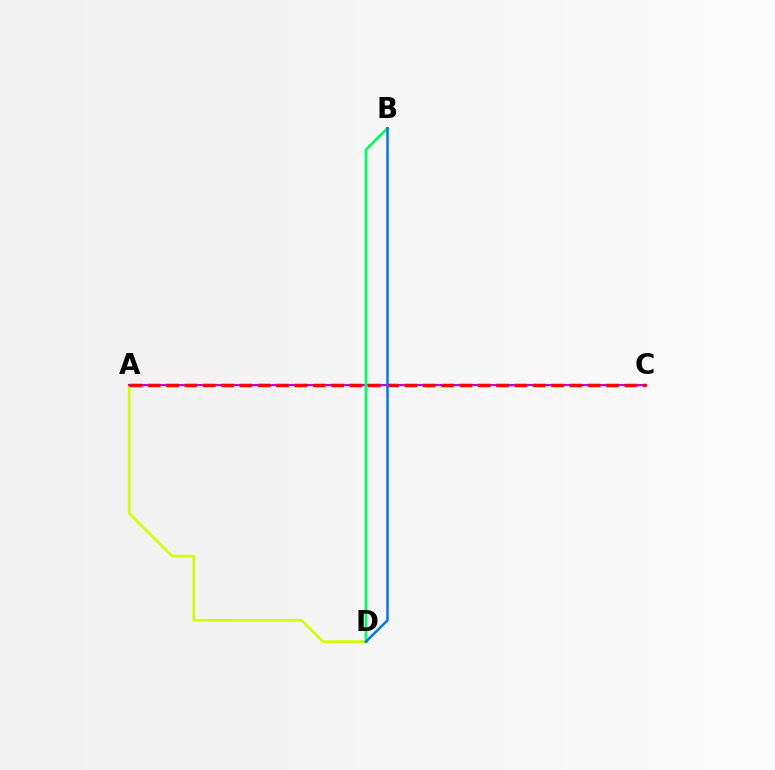{('A', 'D'): [{'color': '#d1ff00', 'line_style': 'solid', 'thickness': 1.93}], ('A', 'C'): [{'color': '#b900ff', 'line_style': 'solid', 'thickness': 1.51}, {'color': '#ff0000', 'line_style': 'dashed', 'thickness': 2.49}], ('B', 'D'): [{'color': '#00ff5c', 'line_style': 'solid', 'thickness': 1.98}, {'color': '#0074ff', 'line_style': 'solid', 'thickness': 1.79}]}